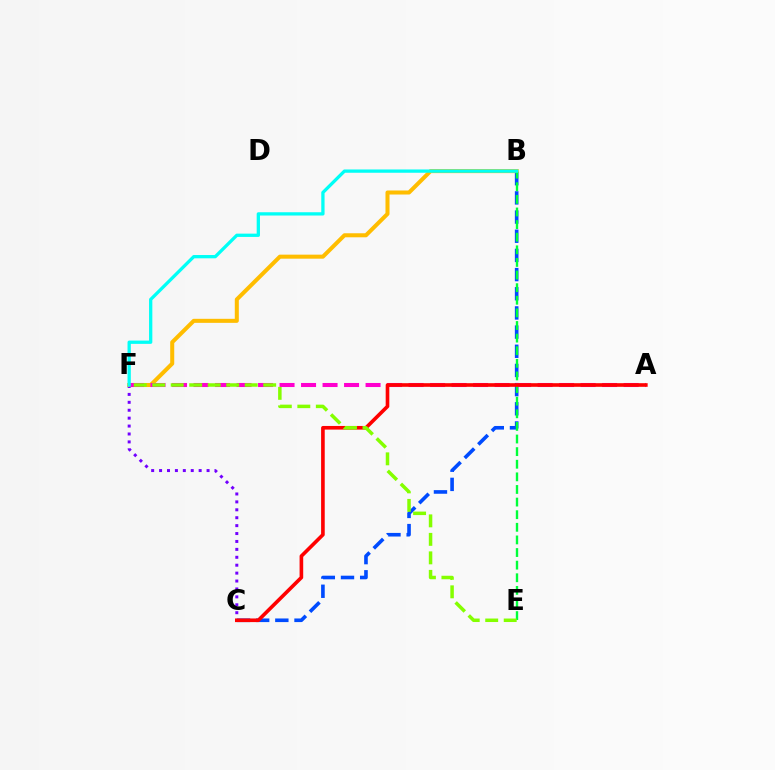{('C', 'F'): [{'color': '#7200ff', 'line_style': 'dotted', 'thickness': 2.15}], ('B', 'C'): [{'color': '#004bff', 'line_style': 'dashed', 'thickness': 2.6}], ('B', 'F'): [{'color': '#ffbd00', 'line_style': 'solid', 'thickness': 2.9}, {'color': '#00fff6', 'line_style': 'solid', 'thickness': 2.37}], ('A', 'F'): [{'color': '#ff00cf', 'line_style': 'dashed', 'thickness': 2.92}], ('B', 'E'): [{'color': '#00ff39', 'line_style': 'dashed', 'thickness': 1.71}], ('A', 'C'): [{'color': '#ff0000', 'line_style': 'solid', 'thickness': 2.61}], ('E', 'F'): [{'color': '#84ff00', 'line_style': 'dashed', 'thickness': 2.51}]}